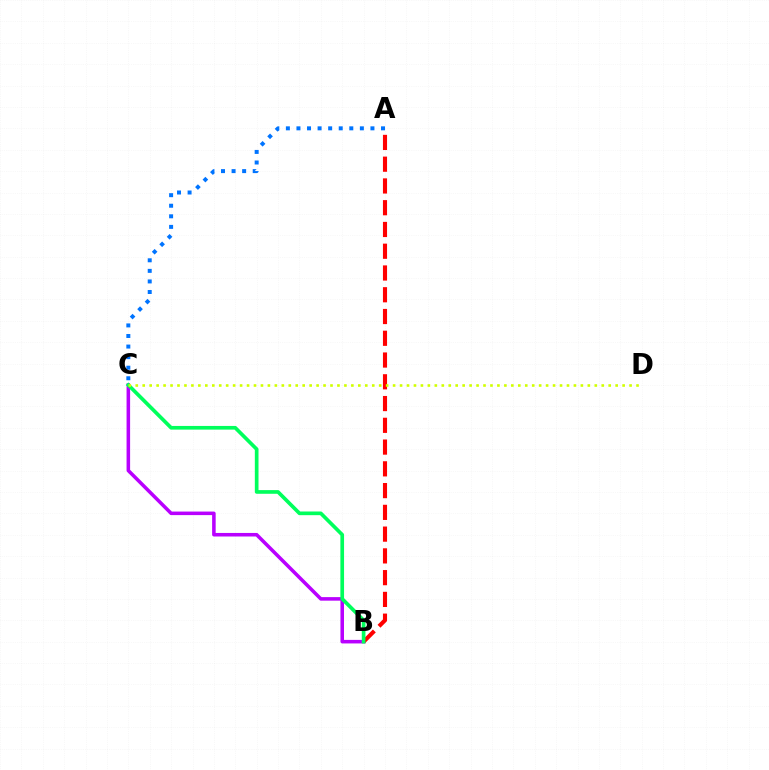{('B', 'C'): [{'color': '#b900ff', 'line_style': 'solid', 'thickness': 2.55}, {'color': '#00ff5c', 'line_style': 'solid', 'thickness': 2.65}], ('A', 'C'): [{'color': '#0074ff', 'line_style': 'dotted', 'thickness': 2.87}], ('A', 'B'): [{'color': '#ff0000', 'line_style': 'dashed', 'thickness': 2.96}], ('C', 'D'): [{'color': '#d1ff00', 'line_style': 'dotted', 'thickness': 1.89}]}